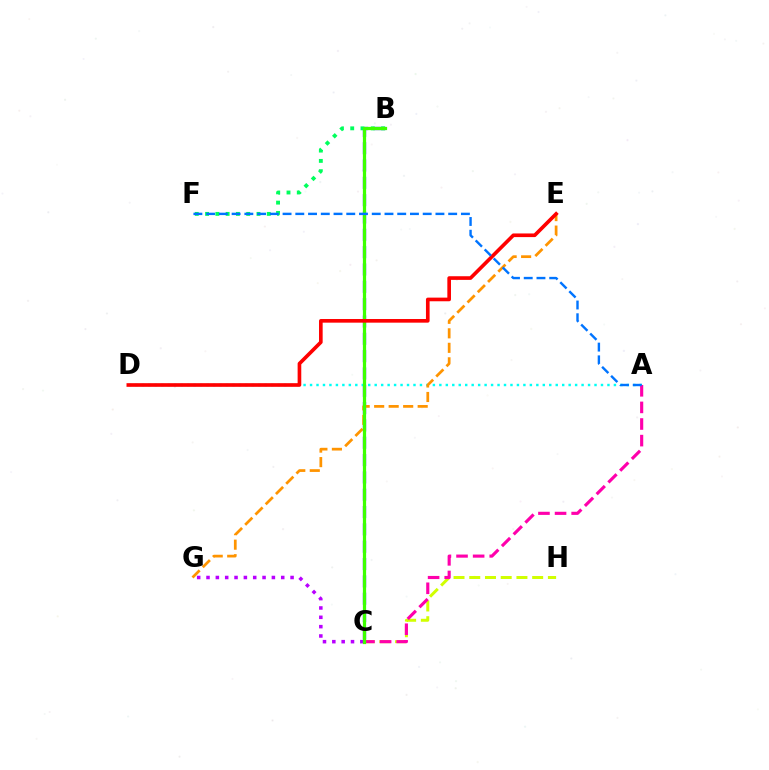{('B', 'C'): [{'color': '#2500ff', 'line_style': 'dashed', 'thickness': 2.35}, {'color': '#3dff00', 'line_style': 'solid', 'thickness': 2.32}], ('A', 'D'): [{'color': '#00fff6', 'line_style': 'dotted', 'thickness': 1.76}], ('C', 'H'): [{'color': '#d1ff00', 'line_style': 'dashed', 'thickness': 2.14}], ('C', 'G'): [{'color': '#b900ff', 'line_style': 'dotted', 'thickness': 2.54}], ('B', 'F'): [{'color': '#00ff5c', 'line_style': 'dotted', 'thickness': 2.79}], ('E', 'G'): [{'color': '#ff9400', 'line_style': 'dashed', 'thickness': 1.97}], ('A', 'C'): [{'color': '#ff00ac', 'line_style': 'dashed', 'thickness': 2.26}], ('D', 'E'): [{'color': '#ff0000', 'line_style': 'solid', 'thickness': 2.63}], ('A', 'F'): [{'color': '#0074ff', 'line_style': 'dashed', 'thickness': 1.73}]}